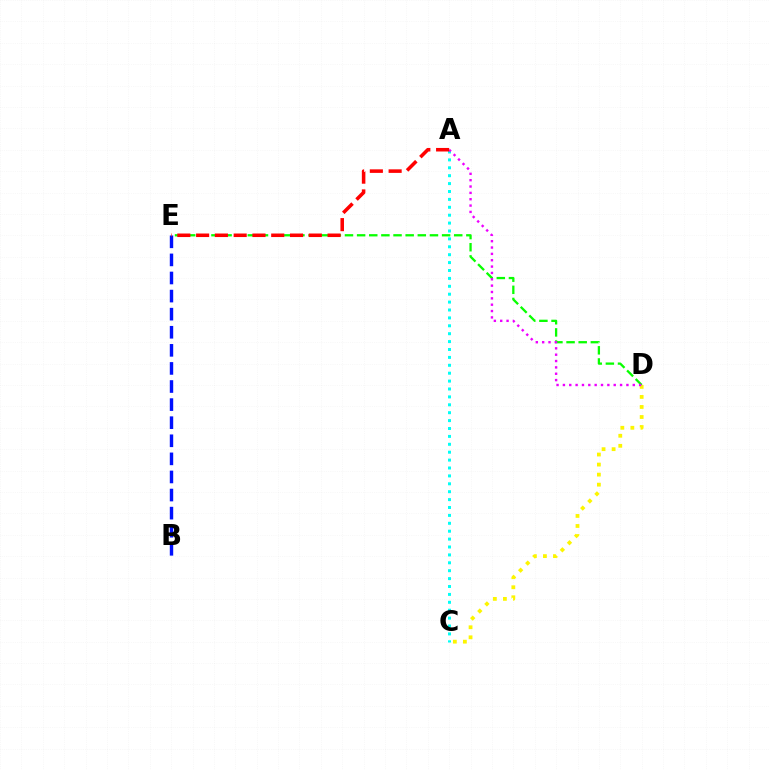{('D', 'E'): [{'color': '#08ff00', 'line_style': 'dashed', 'thickness': 1.65}], ('B', 'E'): [{'color': '#0010ff', 'line_style': 'dashed', 'thickness': 2.46}], ('A', 'C'): [{'color': '#00fff6', 'line_style': 'dotted', 'thickness': 2.15}], ('C', 'D'): [{'color': '#fcf500', 'line_style': 'dotted', 'thickness': 2.73}], ('A', 'D'): [{'color': '#ee00ff', 'line_style': 'dotted', 'thickness': 1.73}], ('A', 'E'): [{'color': '#ff0000', 'line_style': 'dashed', 'thickness': 2.55}]}